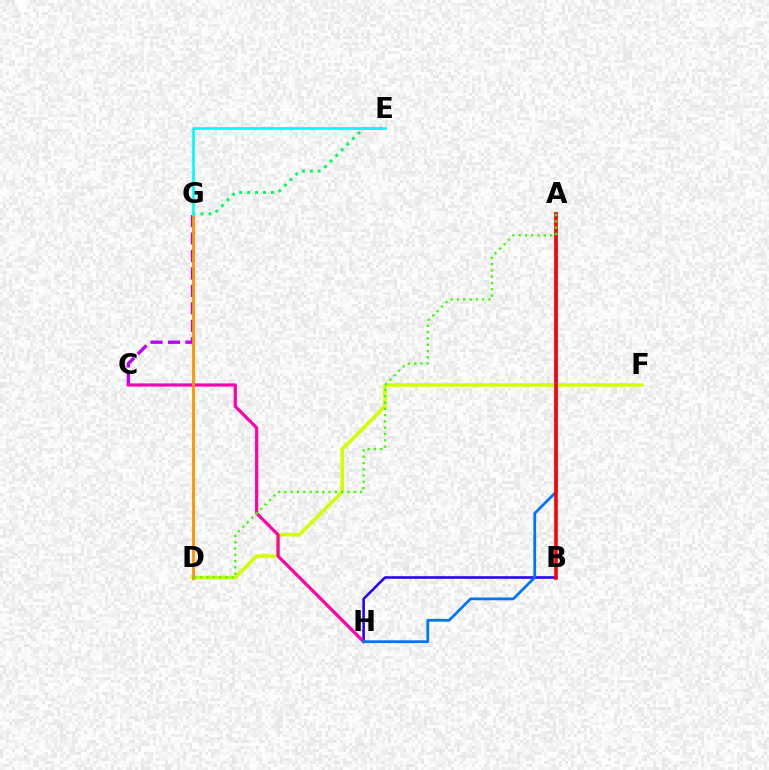{('B', 'H'): [{'color': '#2500ff', 'line_style': 'solid', 'thickness': 1.86}], ('C', 'G'): [{'color': '#b900ff', 'line_style': 'dashed', 'thickness': 2.37}], ('D', 'F'): [{'color': '#d1ff00', 'line_style': 'solid', 'thickness': 2.55}], ('C', 'H'): [{'color': '#ff00ac', 'line_style': 'solid', 'thickness': 2.3}], ('E', 'G'): [{'color': '#00ff5c', 'line_style': 'dotted', 'thickness': 2.16}, {'color': '#00fff6', 'line_style': 'solid', 'thickness': 1.94}], ('A', 'H'): [{'color': '#0074ff', 'line_style': 'solid', 'thickness': 1.98}], ('D', 'G'): [{'color': '#ff9400', 'line_style': 'solid', 'thickness': 2.03}], ('A', 'B'): [{'color': '#ff0000', 'line_style': 'solid', 'thickness': 2.59}], ('A', 'D'): [{'color': '#3dff00', 'line_style': 'dotted', 'thickness': 1.71}]}